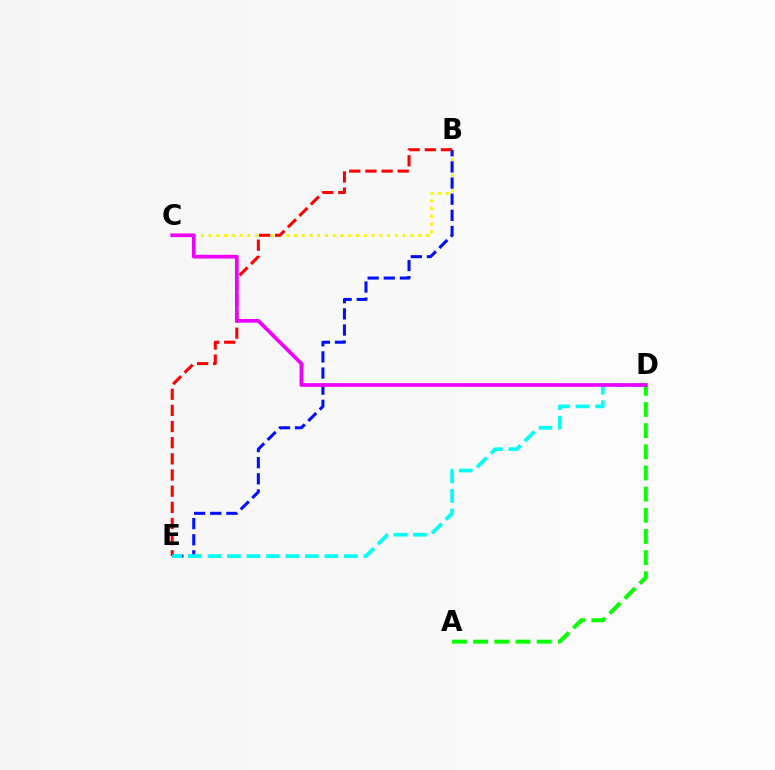{('B', 'C'): [{'color': '#fcf500', 'line_style': 'dotted', 'thickness': 2.11}], ('B', 'E'): [{'color': '#0010ff', 'line_style': 'dashed', 'thickness': 2.19}, {'color': '#ff0000', 'line_style': 'dashed', 'thickness': 2.19}], ('D', 'E'): [{'color': '#00fff6', 'line_style': 'dashed', 'thickness': 2.65}], ('A', 'D'): [{'color': '#08ff00', 'line_style': 'dashed', 'thickness': 2.87}], ('C', 'D'): [{'color': '#ee00ff', 'line_style': 'solid', 'thickness': 2.67}]}